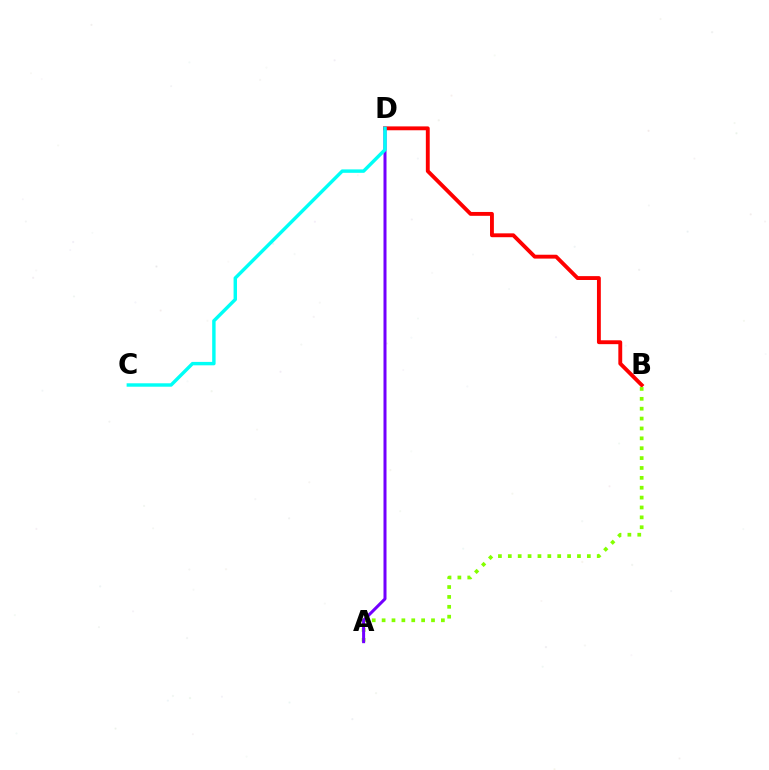{('B', 'D'): [{'color': '#ff0000', 'line_style': 'solid', 'thickness': 2.78}], ('A', 'B'): [{'color': '#84ff00', 'line_style': 'dotted', 'thickness': 2.68}], ('A', 'D'): [{'color': '#7200ff', 'line_style': 'solid', 'thickness': 2.17}], ('C', 'D'): [{'color': '#00fff6', 'line_style': 'solid', 'thickness': 2.46}]}